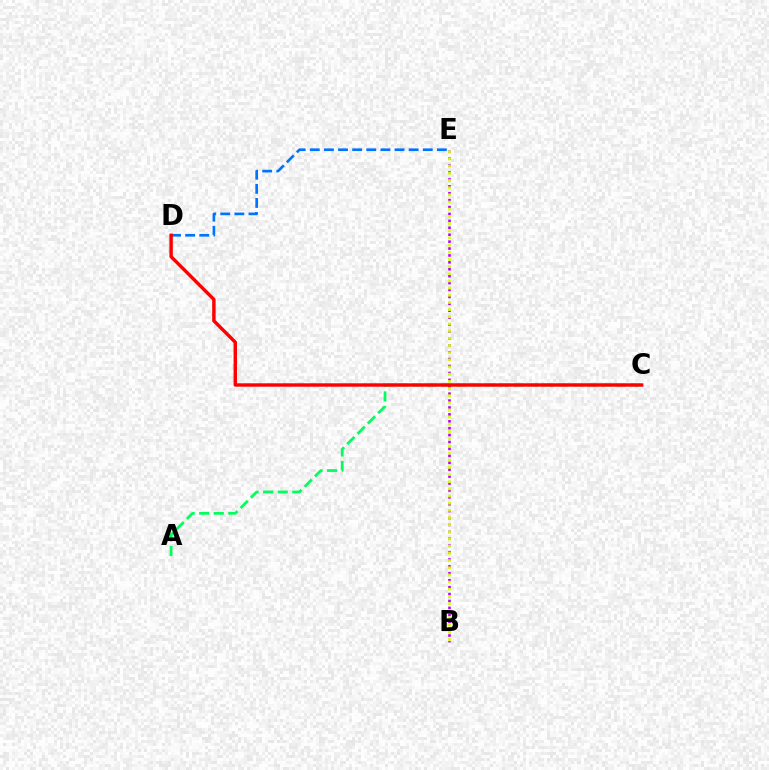{('D', 'E'): [{'color': '#0074ff', 'line_style': 'dashed', 'thickness': 1.92}], ('A', 'C'): [{'color': '#00ff5c', 'line_style': 'dashed', 'thickness': 1.98}], ('B', 'E'): [{'color': '#b900ff', 'line_style': 'dotted', 'thickness': 1.88}, {'color': '#d1ff00', 'line_style': 'dotted', 'thickness': 1.95}], ('C', 'D'): [{'color': '#ff0000', 'line_style': 'solid', 'thickness': 2.46}]}